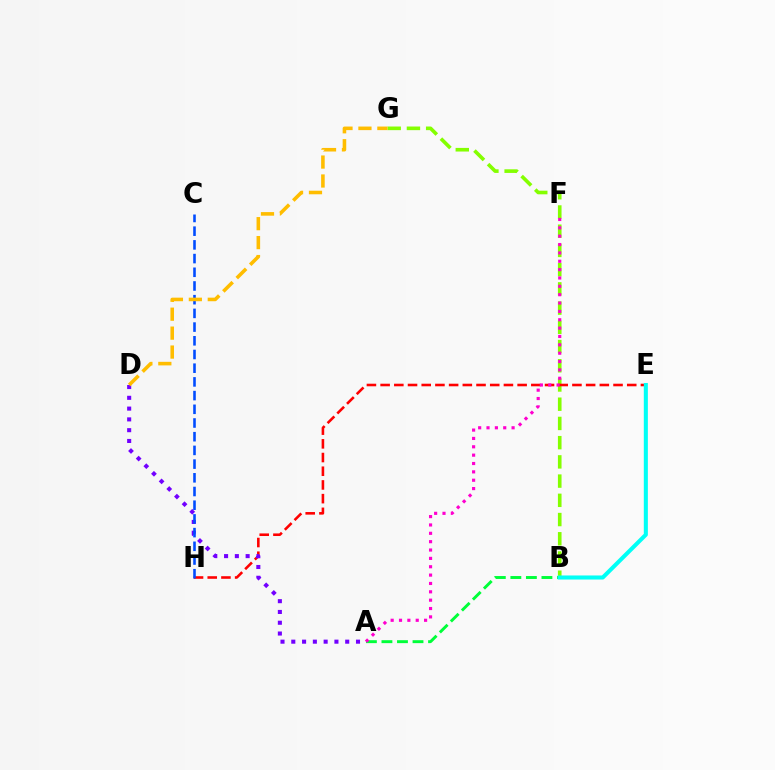{('B', 'G'): [{'color': '#84ff00', 'line_style': 'dashed', 'thickness': 2.61}], ('A', 'B'): [{'color': '#00ff39', 'line_style': 'dashed', 'thickness': 2.11}], ('E', 'H'): [{'color': '#ff0000', 'line_style': 'dashed', 'thickness': 1.86}], ('A', 'D'): [{'color': '#7200ff', 'line_style': 'dotted', 'thickness': 2.93}], ('C', 'H'): [{'color': '#004bff', 'line_style': 'dashed', 'thickness': 1.86}], ('D', 'G'): [{'color': '#ffbd00', 'line_style': 'dashed', 'thickness': 2.57}], ('A', 'F'): [{'color': '#ff00cf', 'line_style': 'dotted', 'thickness': 2.27}], ('B', 'E'): [{'color': '#00fff6', 'line_style': 'solid', 'thickness': 2.92}]}